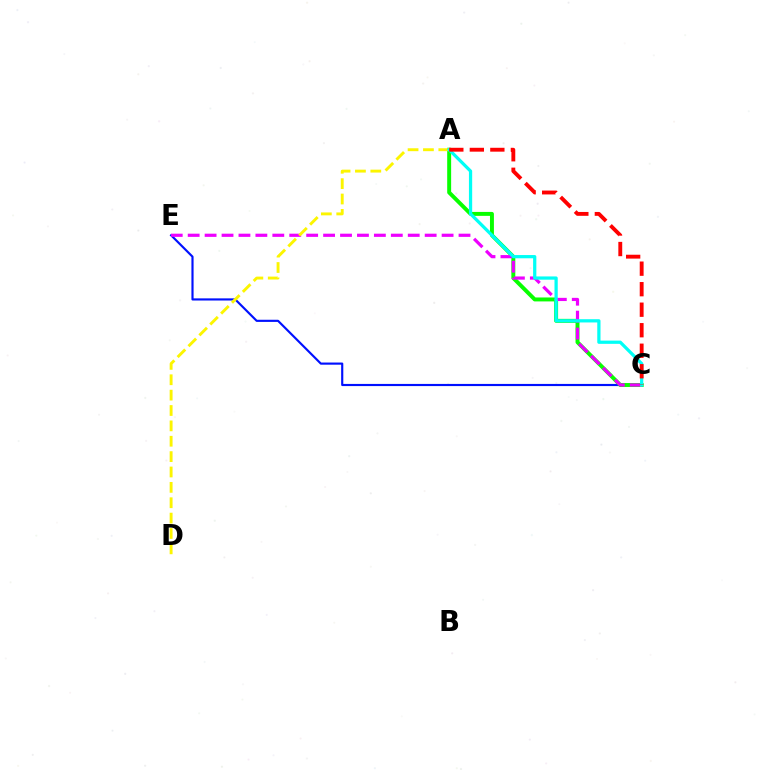{('C', 'E'): [{'color': '#0010ff', 'line_style': 'solid', 'thickness': 1.55}, {'color': '#ee00ff', 'line_style': 'dashed', 'thickness': 2.3}], ('A', 'C'): [{'color': '#08ff00', 'line_style': 'solid', 'thickness': 2.84}, {'color': '#00fff6', 'line_style': 'solid', 'thickness': 2.34}, {'color': '#ff0000', 'line_style': 'dashed', 'thickness': 2.79}], ('A', 'D'): [{'color': '#fcf500', 'line_style': 'dashed', 'thickness': 2.09}]}